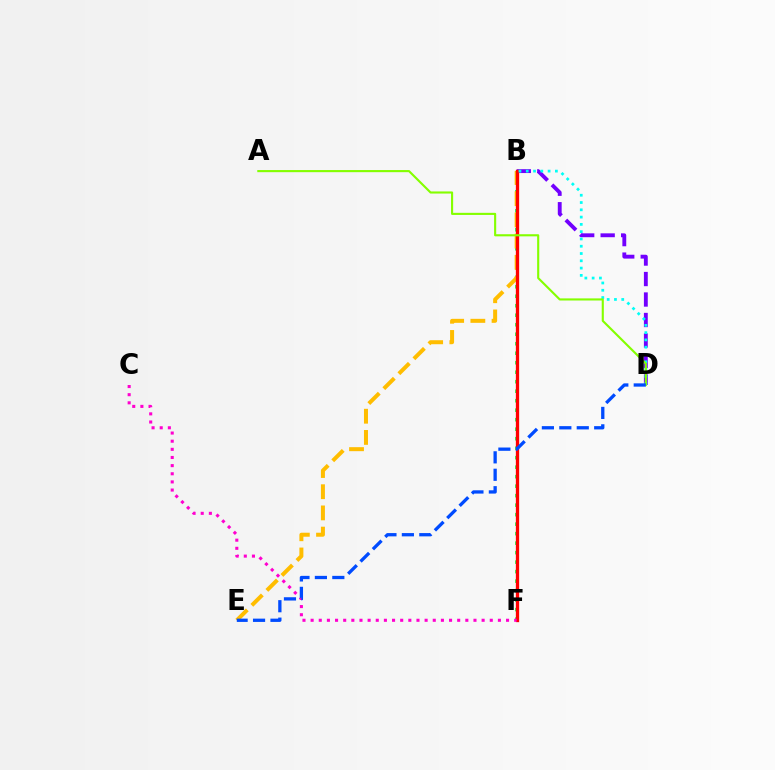{('B', 'F'): [{'color': '#00ff39', 'line_style': 'dotted', 'thickness': 2.58}, {'color': '#ff0000', 'line_style': 'solid', 'thickness': 2.38}], ('B', 'E'): [{'color': '#ffbd00', 'line_style': 'dashed', 'thickness': 2.88}], ('B', 'D'): [{'color': '#7200ff', 'line_style': 'dashed', 'thickness': 2.78}, {'color': '#00fff6', 'line_style': 'dotted', 'thickness': 1.98}], ('A', 'D'): [{'color': '#84ff00', 'line_style': 'solid', 'thickness': 1.52}], ('C', 'F'): [{'color': '#ff00cf', 'line_style': 'dotted', 'thickness': 2.21}], ('D', 'E'): [{'color': '#004bff', 'line_style': 'dashed', 'thickness': 2.37}]}